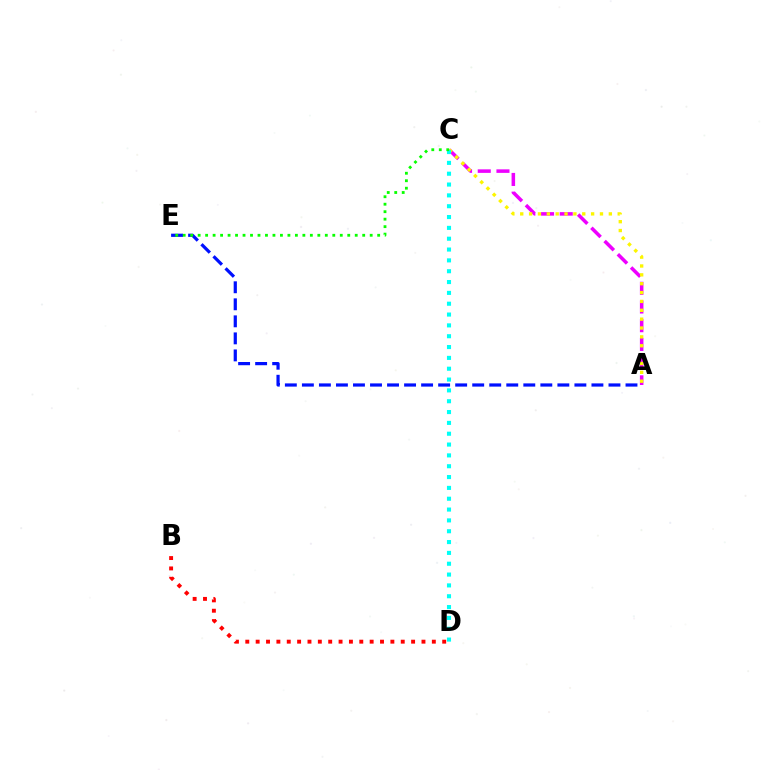{('A', 'C'): [{'color': '#ee00ff', 'line_style': 'dashed', 'thickness': 2.54}, {'color': '#fcf500', 'line_style': 'dotted', 'thickness': 2.41}], ('B', 'D'): [{'color': '#ff0000', 'line_style': 'dotted', 'thickness': 2.82}], ('A', 'E'): [{'color': '#0010ff', 'line_style': 'dashed', 'thickness': 2.31}], ('C', 'D'): [{'color': '#00fff6', 'line_style': 'dotted', 'thickness': 2.94}], ('C', 'E'): [{'color': '#08ff00', 'line_style': 'dotted', 'thickness': 2.03}]}